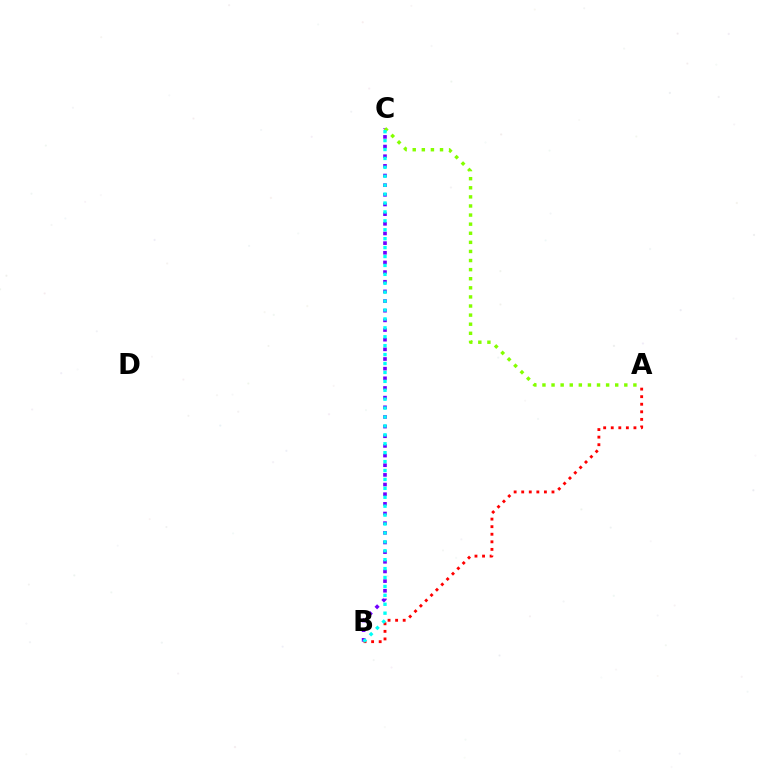{('B', 'C'): [{'color': '#7200ff', 'line_style': 'dotted', 'thickness': 2.62}, {'color': '#00fff6', 'line_style': 'dotted', 'thickness': 2.42}], ('A', 'B'): [{'color': '#ff0000', 'line_style': 'dotted', 'thickness': 2.06}], ('A', 'C'): [{'color': '#84ff00', 'line_style': 'dotted', 'thickness': 2.47}]}